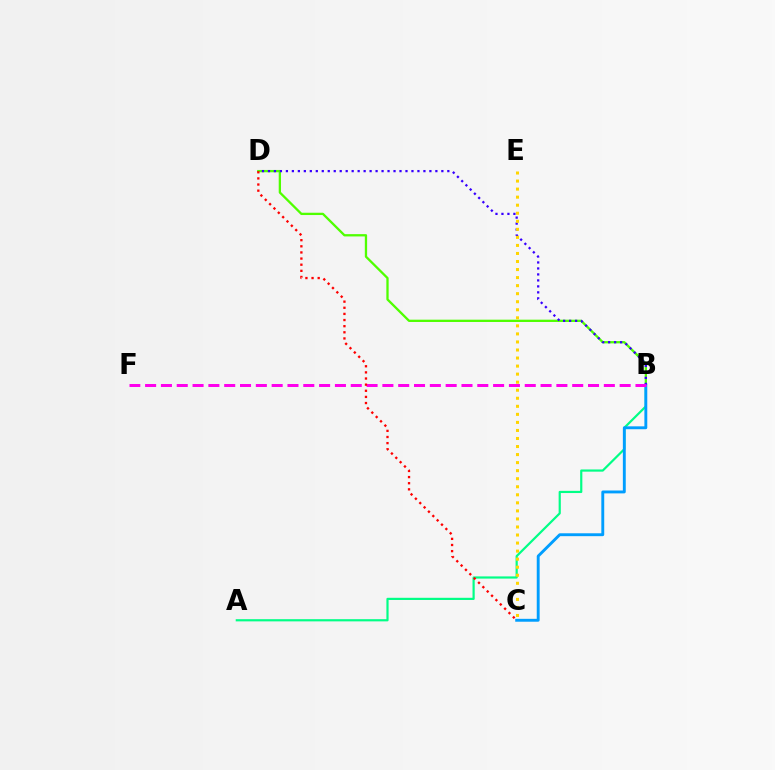{('A', 'B'): [{'color': '#00ff86', 'line_style': 'solid', 'thickness': 1.58}], ('B', 'D'): [{'color': '#4fff00', 'line_style': 'solid', 'thickness': 1.65}, {'color': '#3700ff', 'line_style': 'dotted', 'thickness': 1.62}], ('B', 'C'): [{'color': '#009eff', 'line_style': 'solid', 'thickness': 2.08}], ('C', 'E'): [{'color': '#ffd500', 'line_style': 'dotted', 'thickness': 2.19}], ('B', 'F'): [{'color': '#ff00ed', 'line_style': 'dashed', 'thickness': 2.15}], ('C', 'D'): [{'color': '#ff0000', 'line_style': 'dotted', 'thickness': 1.67}]}